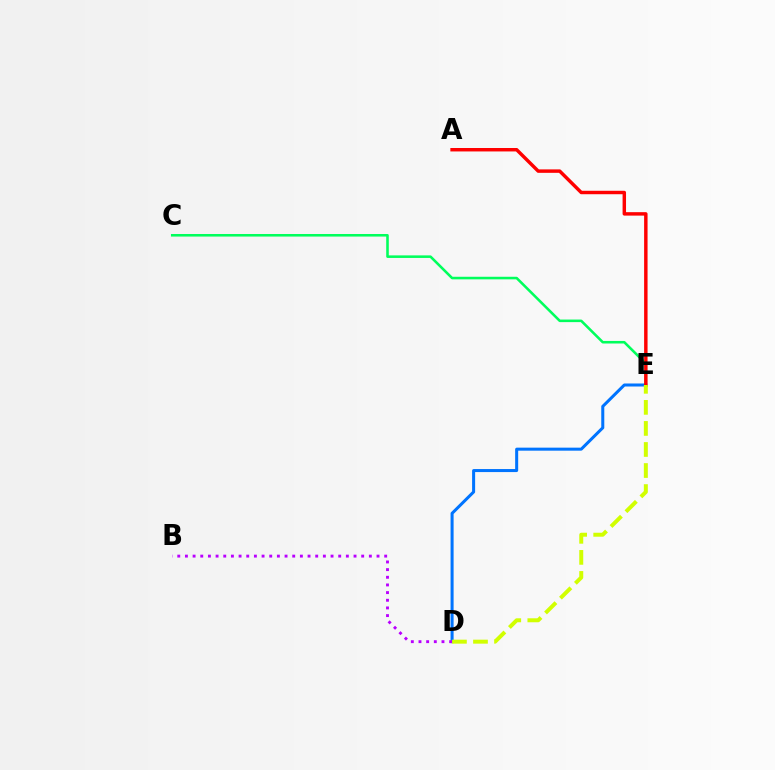{('D', 'E'): [{'color': '#0074ff', 'line_style': 'solid', 'thickness': 2.18}, {'color': '#d1ff00', 'line_style': 'dashed', 'thickness': 2.86}], ('C', 'E'): [{'color': '#00ff5c', 'line_style': 'solid', 'thickness': 1.85}], ('B', 'D'): [{'color': '#b900ff', 'line_style': 'dotted', 'thickness': 2.08}], ('A', 'E'): [{'color': '#ff0000', 'line_style': 'solid', 'thickness': 2.48}]}